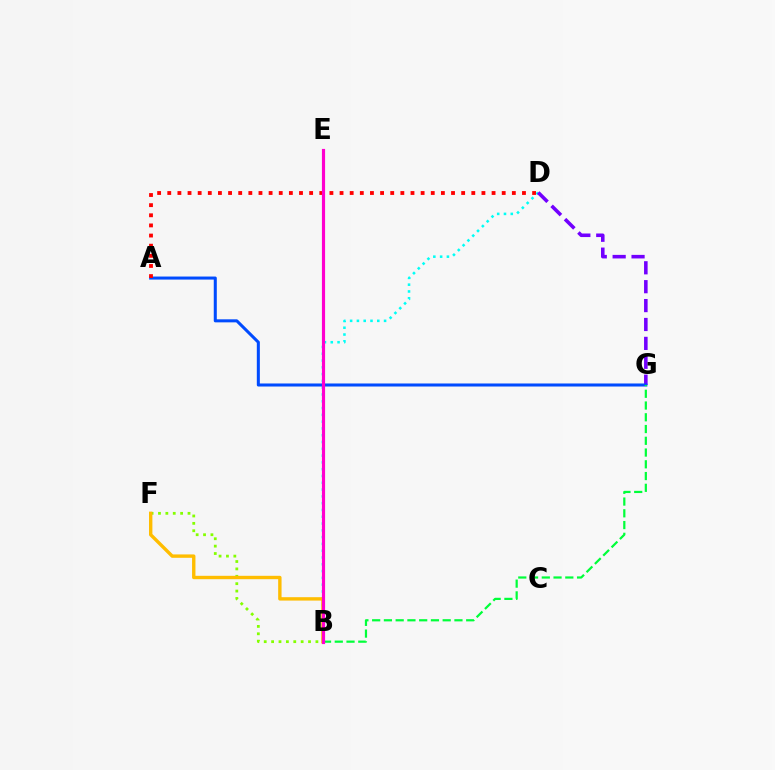{('B', 'D'): [{'color': '#00fff6', 'line_style': 'dotted', 'thickness': 1.85}], ('B', 'F'): [{'color': '#84ff00', 'line_style': 'dotted', 'thickness': 2.01}, {'color': '#ffbd00', 'line_style': 'solid', 'thickness': 2.44}], ('D', 'G'): [{'color': '#7200ff', 'line_style': 'dashed', 'thickness': 2.57}], ('A', 'G'): [{'color': '#004bff', 'line_style': 'solid', 'thickness': 2.19}], ('A', 'D'): [{'color': '#ff0000', 'line_style': 'dotted', 'thickness': 2.75}], ('B', 'G'): [{'color': '#00ff39', 'line_style': 'dashed', 'thickness': 1.6}], ('B', 'E'): [{'color': '#ff00cf', 'line_style': 'solid', 'thickness': 2.27}]}